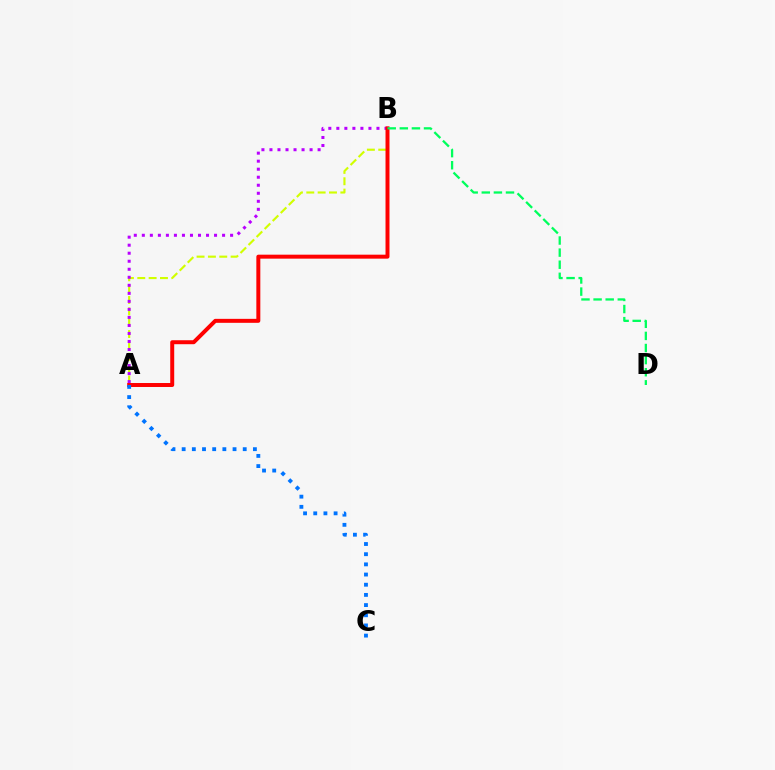{('A', 'B'): [{'color': '#d1ff00', 'line_style': 'dashed', 'thickness': 1.54}, {'color': '#b900ff', 'line_style': 'dotted', 'thickness': 2.18}, {'color': '#ff0000', 'line_style': 'solid', 'thickness': 2.86}], ('A', 'C'): [{'color': '#0074ff', 'line_style': 'dotted', 'thickness': 2.77}], ('B', 'D'): [{'color': '#00ff5c', 'line_style': 'dashed', 'thickness': 1.64}]}